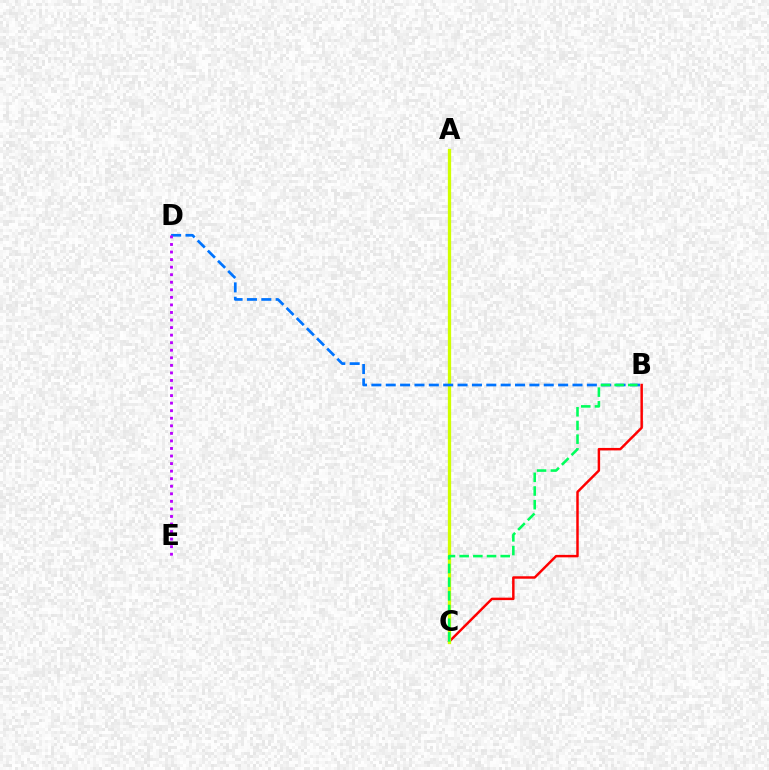{('B', 'C'): [{'color': '#ff0000', 'line_style': 'solid', 'thickness': 1.77}, {'color': '#00ff5c', 'line_style': 'dashed', 'thickness': 1.86}], ('A', 'C'): [{'color': '#d1ff00', 'line_style': 'solid', 'thickness': 2.36}], ('B', 'D'): [{'color': '#0074ff', 'line_style': 'dashed', 'thickness': 1.95}], ('D', 'E'): [{'color': '#b900ff', 'line_style': 'dotted', 'thickness': 2.05}]}